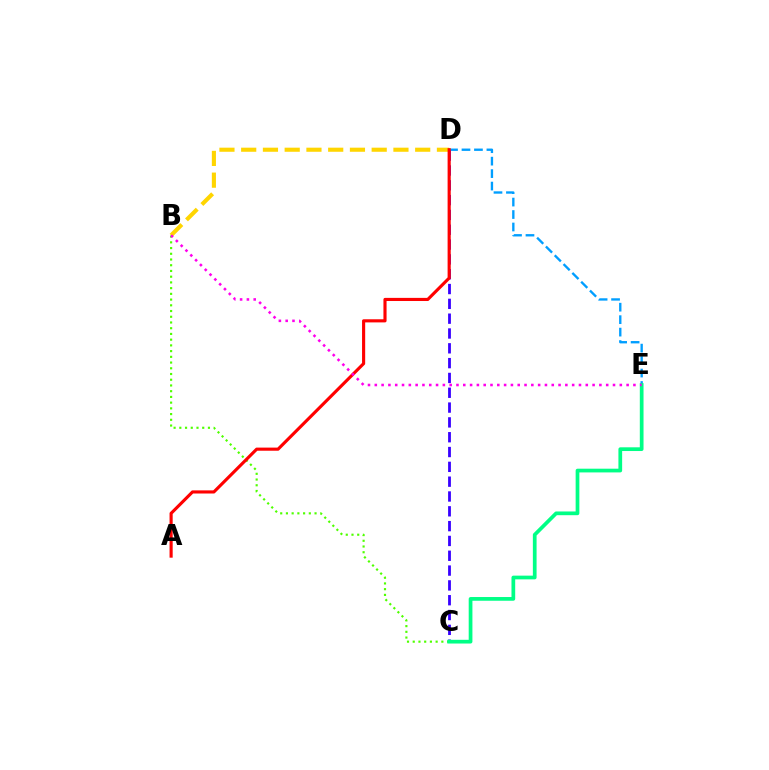{('B', 'C'): [{'color': '#4fff00', 'line_style': 'dotted', 'thickness': 1.56}], ('B', 'D'): [{'color': '#ffd500', 'line_style': 'dashed', 'thickness': 2.95}], ('D', 'E'): [{'color': '#009eff', 'line_style': 'dashed', 'thickness': 1.69}], ('C', 'D'): [{'color': '#3700ff', 'line_style': 'dashed', 'thickness': 2.01}], ('C', 'E'): [{'color': '#00ff86', 'line_style': 'solid', 'thickness': 2.68}], ('A', 'D'): [{'color': '#ff0000', 'line_style': 'solid', 'thickness': 2.25}], ('B', 'E'): [{'color': '#ff00ed', 'line_style': 'dotted', 'thickness': 1.85}]}